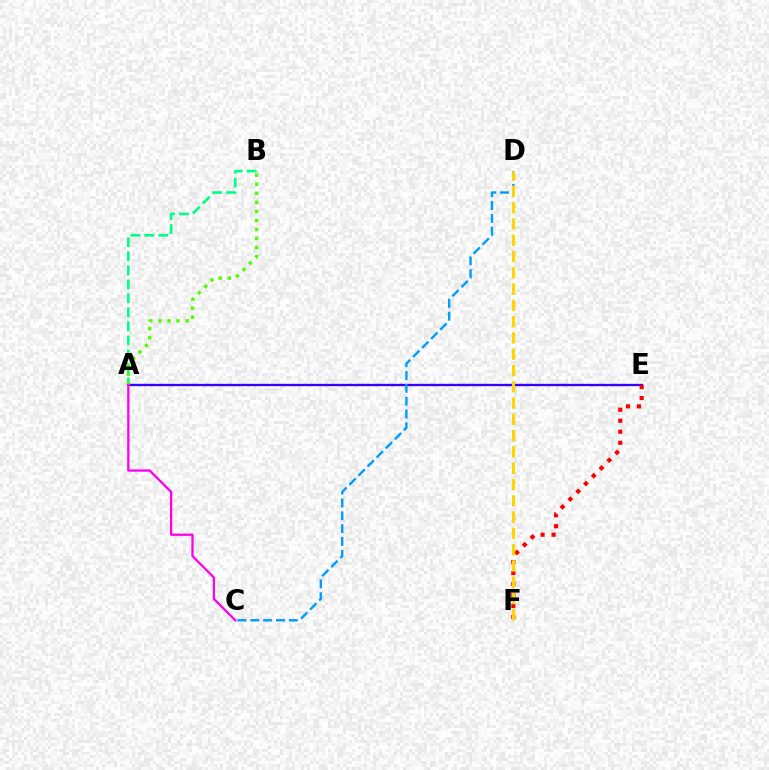{('A', 'E'): [{'color': '#3700ff', 'line_style': 'solid', 'thickness': 1.68}], ('A', 'B'): [{'color': '#00ff86', 'line_style': 'dashed', 'thickness': 1.9}, {'color': '#4fff00', 'line_style': 'dotted', 'thickness': 2.46}], ('C', 'D'): [{'color': '#009eff', 'line_style': 'dashed', 'thickness': 1.74}], ('E', 'F'): [{'color': '#ff0000', 'line_style': 'dotted', 'thickness': 2.99}], ('A', 'C'): [{'color': '#ff00ed', 'line_style': 'solid', 'thickness': 1.65}], ('D', 'F'): [{'color': '#ffd500', 'line_style': 'dashed', 'thickness': 2.21}]}